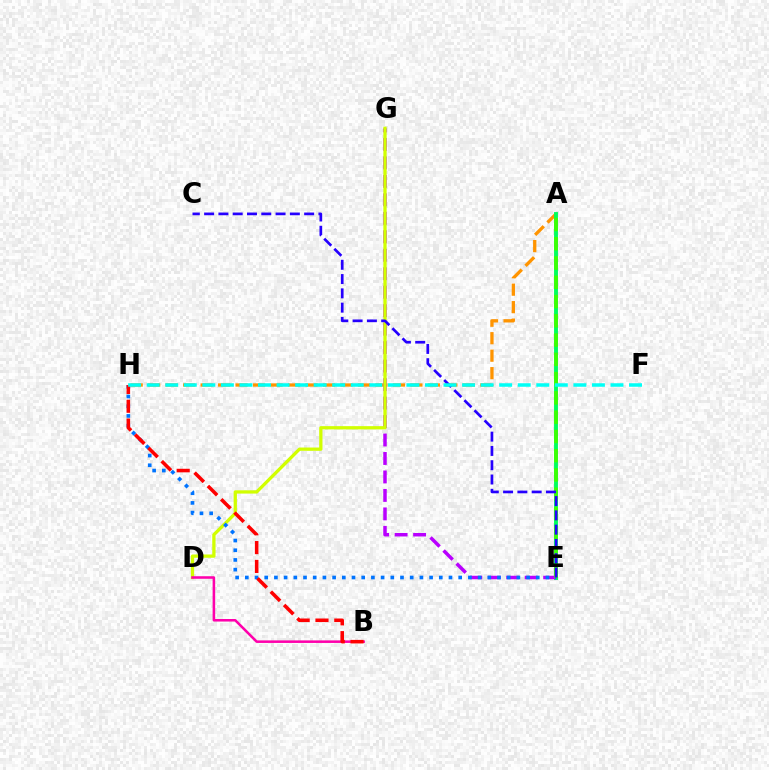{('A', 'H'): [{'color': '#ff9400', 'line_style': 'dashed', 'thickness': 2.37}], ('A', 'E'): [{'color': '#00ff5c', 'line_style': 'solid', 'thickness': 2.8}, {'color': '#3dff00', 'line_style': 'dashed', 'thickness': 2.62}], ('E', 'G'): [{'color': '#b900ff', 'line_style': 'dashed', 'thickness': 2.51}], ('D', 'G'): [{'color': '#d1ff00', 'line_style': 'solid', 'thickness': 2.36}], ('B', 'D'): [{'color': '#ff00ac', 'line_style': 'solid', 'thickness': 1.83}], ('E', 'H'): [{'color': '#0074ff', 'line_style': 'dotted', 'thickness': 2.64}], ('C', 'E'): [{'color': '#2500ff', 'line_style': 'dashed', 'thickness': 1.94}], ('B', 'H'): [{'color': '#ff0000', 'line_style': 'dashed', 'thickness': 2.56}], ('F', 'H'): [{'color': '#00fff6', 'line_style': 'dashed', 'thickness': 2.52}]}